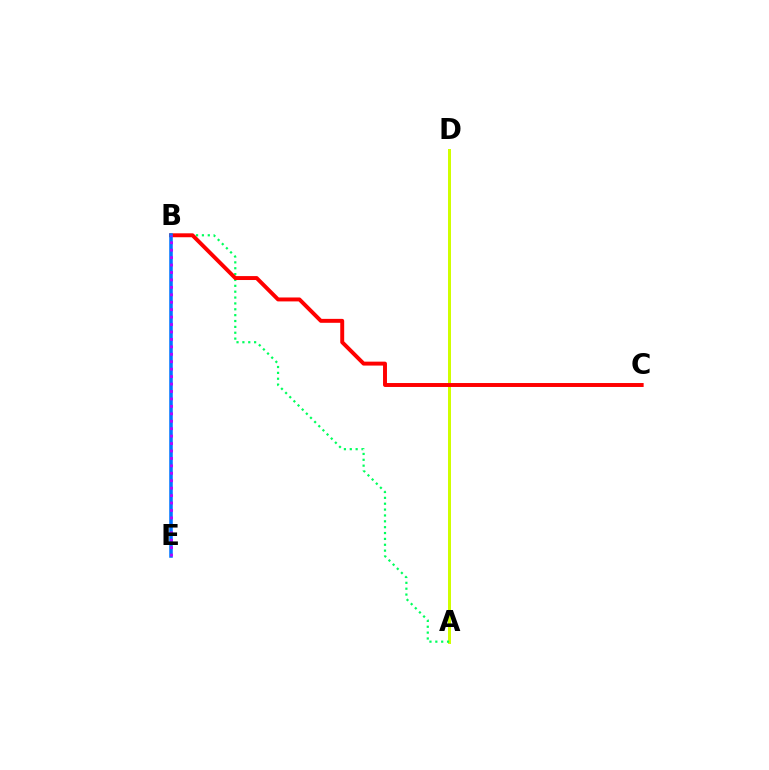{('A', 'D'): [{'color': '#d1ff00', 'line_style': 'solid', 'thickness': 2.16}], ('A', 'B'): [{'color': '#00ff5c', 'line_style': 'dotted', 'thickness': 1.59}], ('B', 'C'): [{'color': '#ff0000', 'line_style': 'solid', 'thickness': 2.83}], ('B', 'E'): [{'color': '#0074ff', 'line_style': 'solid', 'thickness': 2.55}, {'color': '#b900ff', 'line_style': 'dotted', 'thickness': 2.02}]}